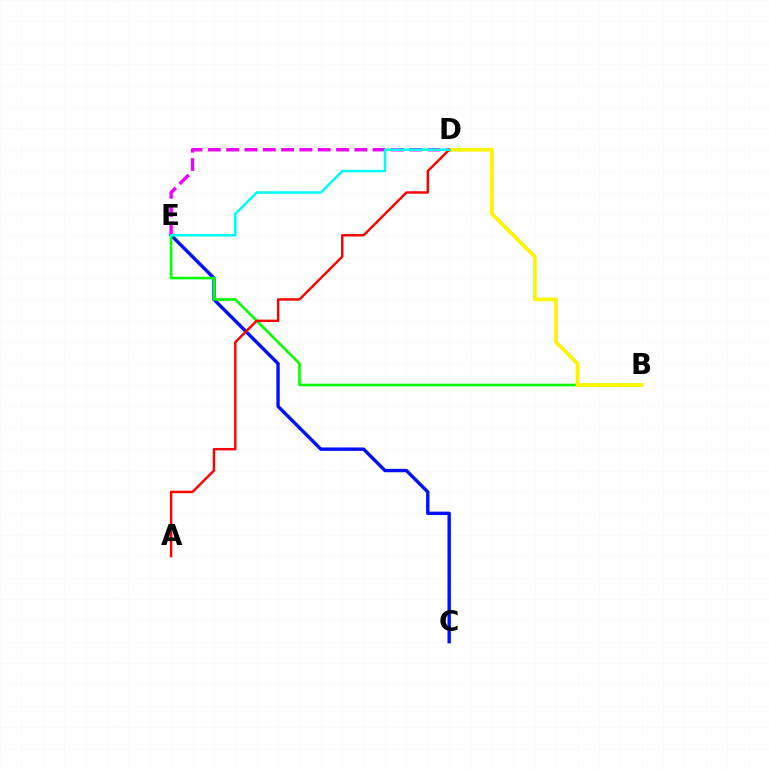{('C', 'E'): [{'color': '#0010ff', 'line_style': 'solid', 'thickness': 2.44}], ('B', 'E'): [{'color': '#08ff00', 'line_style': 'solid', 'thickness': 1.88}], ('B', 'D'): [{'color': '#fcf500', 'line_style': 'solid', 'thickness': 2.68}], ('D', 'E'): [{'color': '#ee00ff', 'line_style': 'dashed', 'thickness': 2.49}, {'color': '#00fff6', 'line_style': 'solid', 'thickness': 1.83}], ('A', 'D'): [{'color': '#ff0000', 'line_style': 'solid', 'thickness': 1.74}]}